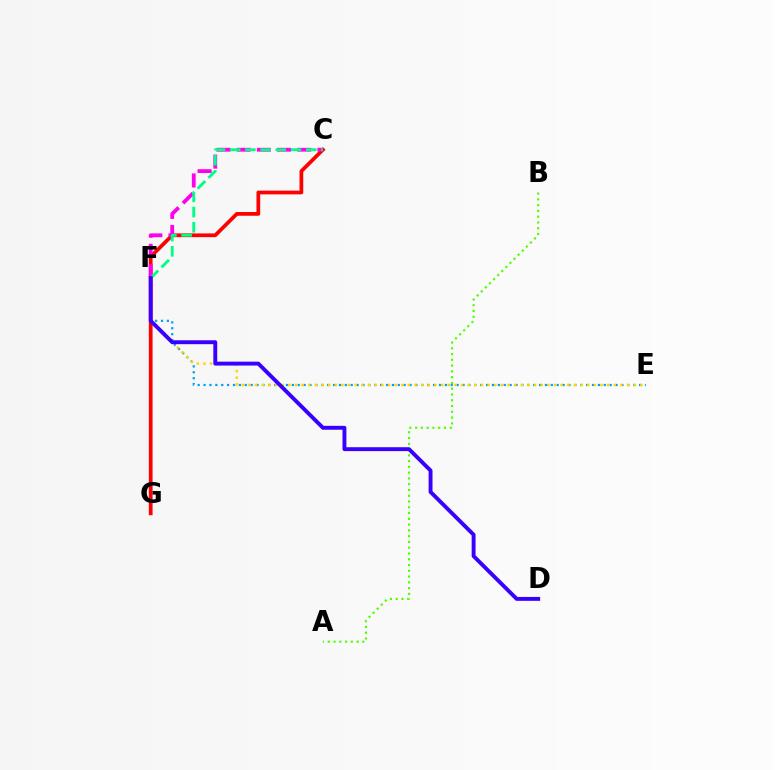{('A', 'B'): [{'color': '#4fff00', 'line_style': 'dotted', 'thickness': 1.57}], ('C', 'G'): [{'color': '#ff0000', 'line_style': 'solid', 'thickness': 2.7}], ('E', 'F'): [{'color': '#009eff', 'line_style': 'dotted', 'thickness': 1.6}, {'color': '#ffd500', 'line_style': 'dotted', 'thickness': 1.8}], ('C', 'F'): [{'color': '#ff00ed', 'line_style': 'dashed', 'thickness': 2.74}, {'color': '#00ff86', 'line_style': 'dashed', 'thickness': 2.06}], ('D', 'F'): [{'color': '#3700ff', 'line_style': 'solid', 'thickness': 2.81}]}